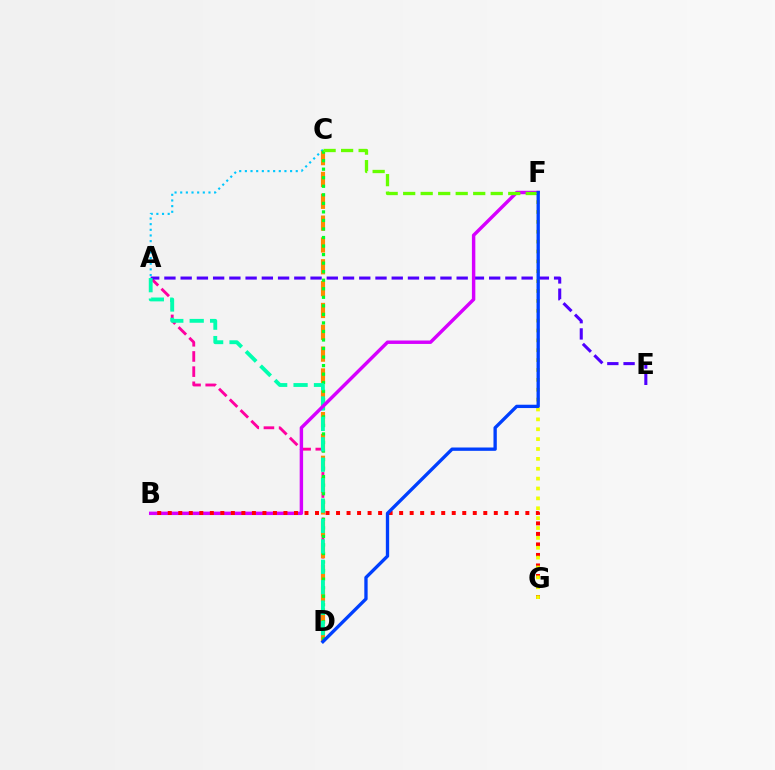{('A', 'D'): [{'color': '#ff00a0', 'line_style': 'dashed', 'thickness': 2.06}, {'color': '#00ffaf', 'line_style': 'dashed', 'thickness': 2.77}], ('A', 'E'): [{'color': '#4f00ff', 'line_style': 'dashed', 'thickness': 2.21}], ('C', 'D'): [{'color': '#ff8800', 'line_style': 'dashed', 'thickness': 2.97}, {'color': '#00ff27', 'line_style': 'dotted', 'thickness': 2.32}], ('A', 'C'): [{'color': '#00c7ff', 'line_style': 'dotted', 'thickness': 1.54}], ('B', 'F'): [{'color': '#d600ff', 'line_style': 'solid', 'thickness': 2.47}], ('C', 'F'): [{'color': '#66ff00', 'line_style': 'dashed', 'thickness': 2.38}], ('B', 'G'): [{'color': '#ff0000', 'line_style': 'dotted', 'thickness': 2.86}], ('F', 'G'): [{'color': '#eeff00', 'line_style': 'dotted', 'thickness': 2.68}], ('D', 'F'): [{'color': '#003fff', 'line_style': 'solid', 'thickness': 2.39}]}